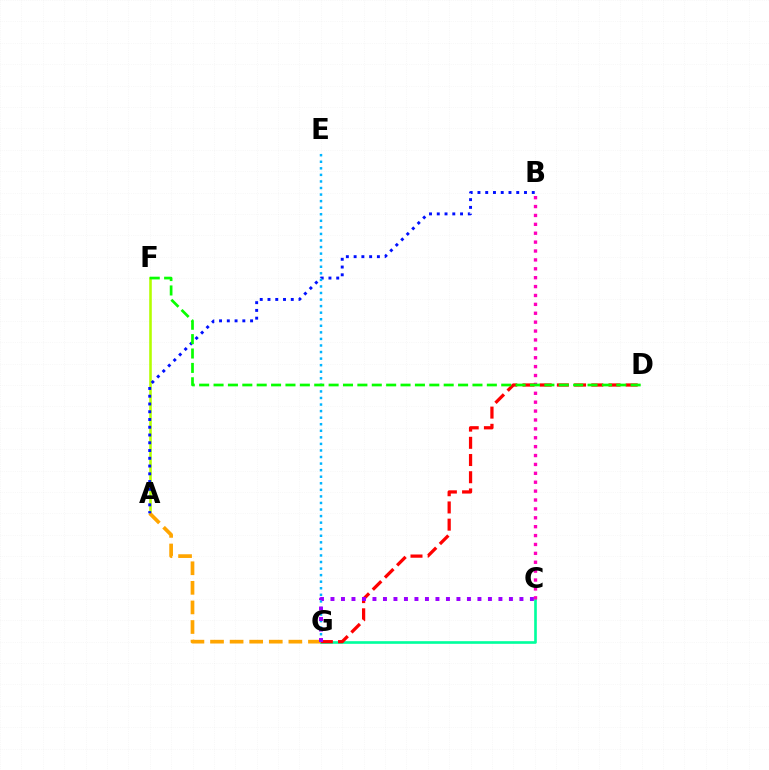{('A', 'F'): [{'color': '#b3ff00', 'line_style': 'solid', 'thickness': 1.86}], ('A', 'G'): [{'color': '#ffa500', 'line_style': 'dashed', 'thickness': 2.66}], ('C', 'G'): [{'color': '#00ff9d', 'line_style': 'solid', 'thickness': 1.9}, {'color': '#9b00ff', 'line_style': 'dotted', 'thickness': 2.85}], ('B', 'C'): [{'color': '#ff00bd', 'line_style': 'dotted', 'thickness': 2.42}], ('A', 'B'): [{'color': '#0010ff', 'line_style': 'dotted', 'thickness': 2.11}], ('E', 'G'): [{'color': '#00b5ff', 'line_style': 'dotted', 'thickness': 1.78}], ('D', 'G'): [{'color': '#ff0000', 'line_style': 'dashed', 'thickness': 2.34}], ('D', 'F'): [{'color': '#08ff00', 'line_style': 'dashed', 'thickness': 1.95}]}